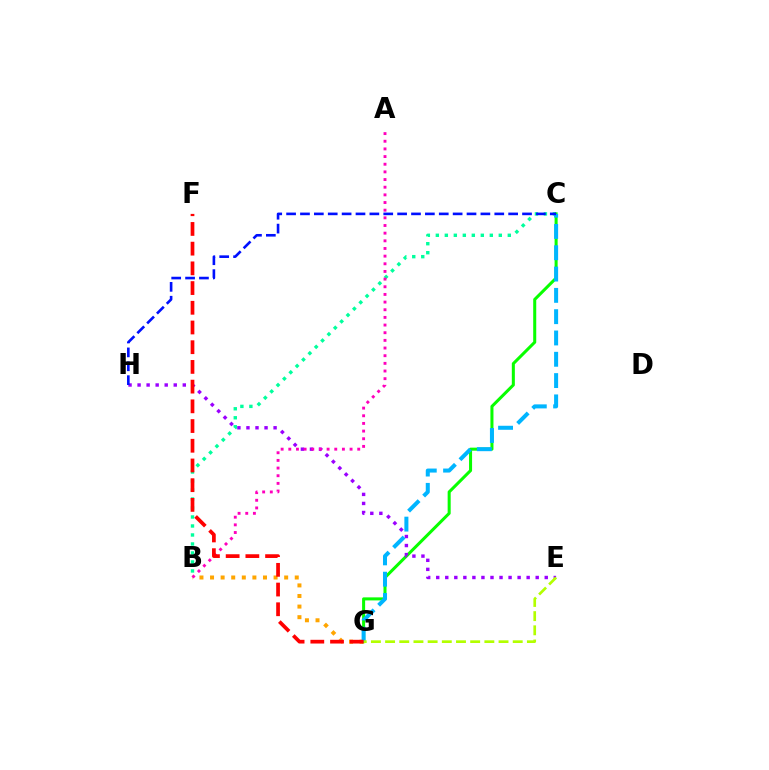{('B', 'G'): [{'color': '#ffa500', 'line_style': 'dotted', 'thickness': 2.88}], ('B', 'C'): [{'color': '#00ff9d', 'line_style': 'dotted', 'thickness': 2.44}], ('C', 'G'): [{'color': '#08ff00', 'line_style': 'solid', 'thickness': 2.19}, {'color': '#00b5ff', 'line_style': 'dashed', 'thickness': 2.89}], ('E', 'H'): [{'color': '#9b00ff', 'line_style': 'dotted', 'thickness': 2.46}], ('A', 'B'): [{'color': '#ff00bd', 'line_style': 'dotted', 'thickness': 2.08}], ('E', 'G'): [{'color': '#b3ff00', 'line_style': 'dashed', 'thickness': 1.93}], ('F', 'G'): [{'color': '#ff0000', 'line_style': 'dashed', 'thickness': 2.68}], ('C', 'H'): [{'color': '#0010ff', 'line_style': 'dashed', 'thickness': 1.89}]}